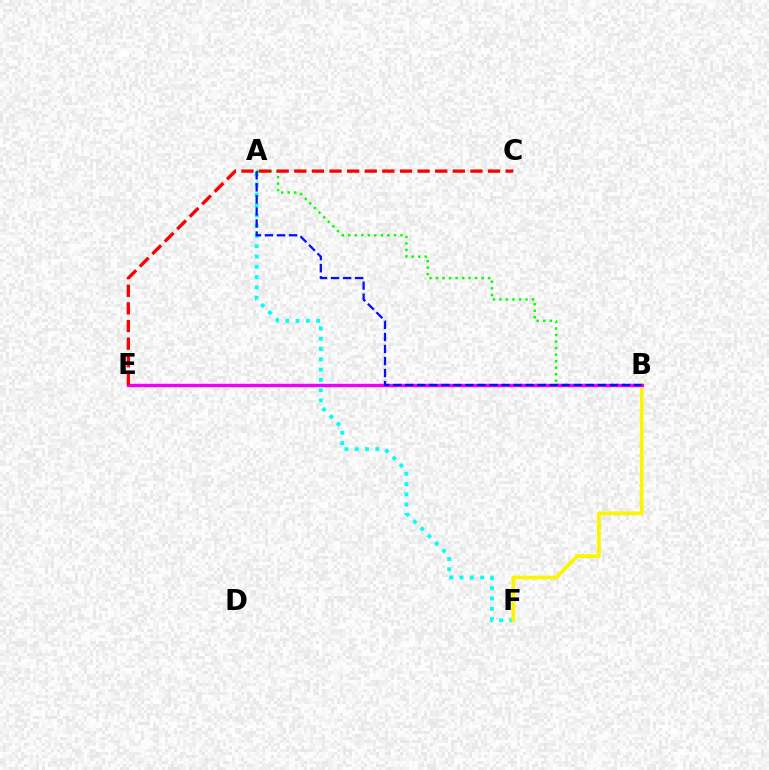{('A', 'F'): [{'color': '#00fff6', 'line_style': 'dotted', 'thickness': 2.8}], ('A', 'B'): [{'color': '#08ff00', 'line_style': 'dotted', 'thickness': 1.77}, {'color': '#0010ff', 'line_style': 'dashed', 'thickness': 1.64}], ('B', 'F'): [{'color': '#fcf500', 'line_style': 'solid', 'thickness': 2.71}], ('B', 'E'): [{'color': '#ee00ff', 'line_style': 'solid', 'thickness': 2.42}], ('C', 'E'): [{'color': '#ff0000', 'line_style': 'dashed', 'thickness': 2.39}]}